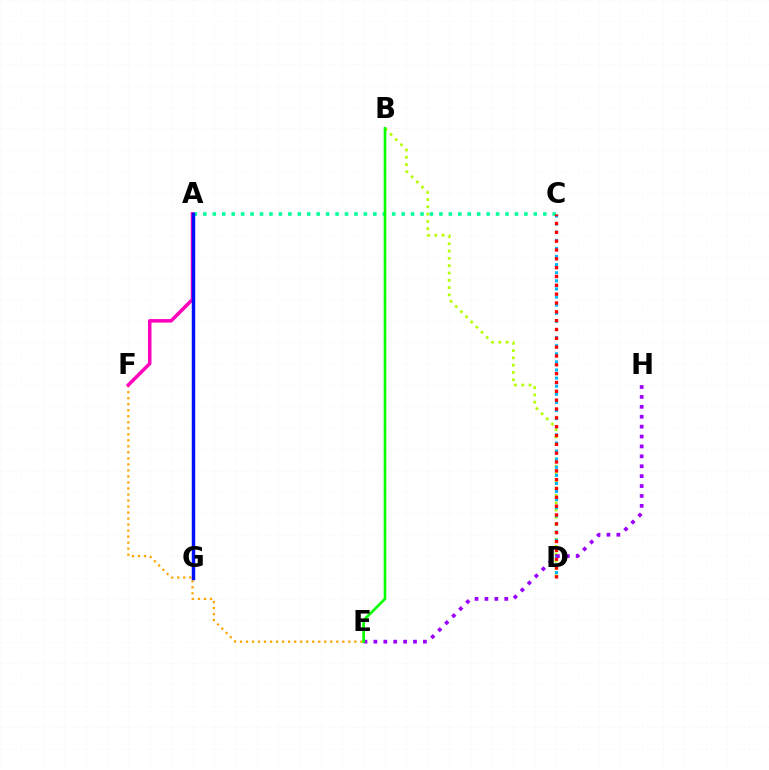{('E', 'F'): [{'color': '#ffa500', 'line_style': 'dotted', 'thickness': 1.64}], ('B', 'D'): [{'color': '#b3ff00', 'line_style': 'dotted', 'thickness': 1.98}], ('A', 'C'): [{'color': '#00ff9d', 'line_style': 'dotted', 'thickness': 2.57}], ('A', 'F'): [{'color': '#ff00bd', 'line_style': 'solid', 'thickness': 2.53}], ('C', 'D'): [{'color': '#00b5ff', 'line_style': 'dotted', 'thickness': 2.2}, {'color': '#ff0000', 'line_style': 'dotted', 'thickness': 2.4}], ('A', 'G'): [{'color': '#0010ff', 'line_style': 'solid', 'thickness': 2.49}], ('E', 'H'): [{'color': '#9b00ff', 'line_style': 'dotted', 'thickness': 2.69}], ('B', 'E'): [{'color': '#08ff00', 'line_style': 'solid', 'thickness': 1.9}]}